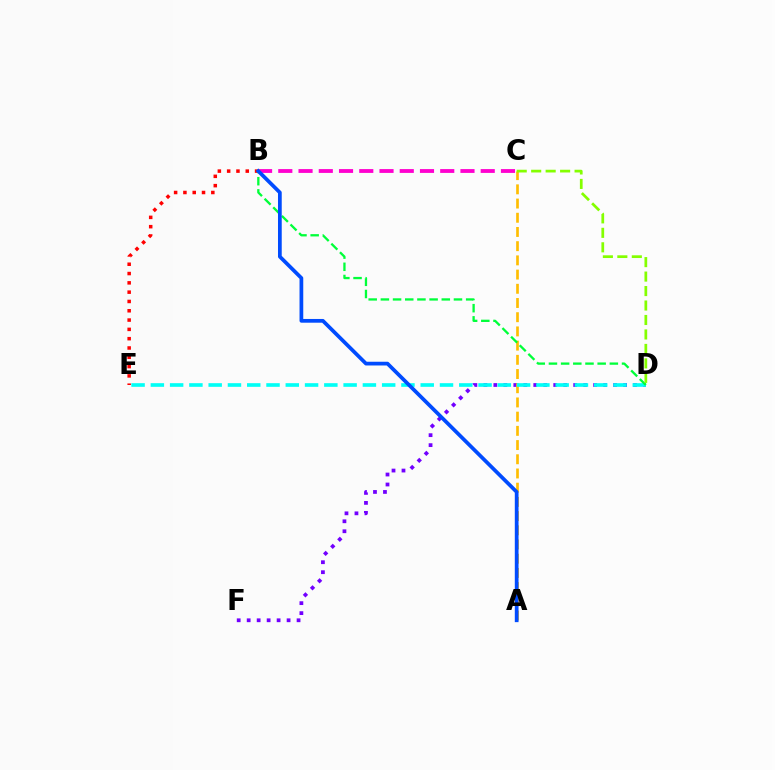{('D', 'F'): [{'color': '#7200ff', 'line_style': 'dotted', 'thickness': 2.71}], ('B', 'E'): [{'color': '#ff0000', 'line_style': 'dotted', 'thickness': 2.53}], ('A', 'C'): [{'color': '#ffbd00', 'line_style': 'dashed', 'thickness': 1.93}], ('D', 'E'): [{'color': '#00fff6', 'line_style': 'dashed', 'thickness': 2.62}], ('B', 'D'): [{'color': '#00ff39', 'line_style': 'dashed', 'thickness': 1.65}], ('B', 'C'): [{'color': '#ff00cf', 'line_style': 'dashed', 'thickness': 2.75}], ('A', 'B'): [{'color': '#004bff', 'line_style': 'solid', 'thickness': 2.69}], ('C', 'D'): [{'color': '#84ff00', 'line_style': 'dashed', 'thickness': 1.97}]}